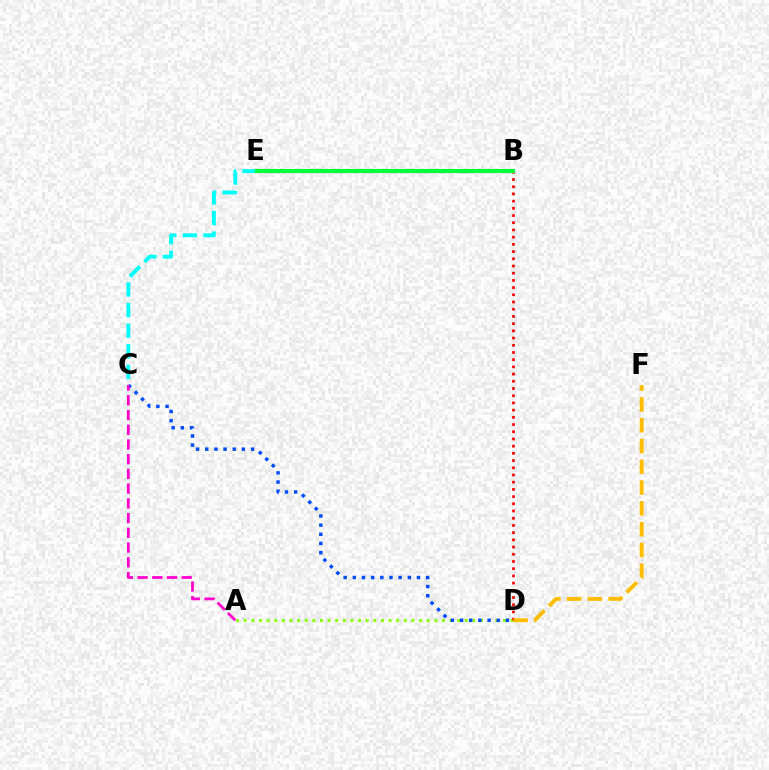{('A', 'D'): [{'color': '#84ff00', 'line_style': 'dotted', 'thickness': 2.07}], ('C', 'E'): [{'color': '#00fff6', 'line_style': 'dashed', 'thickness': 2.8}], ('B', 'D'): [{'color': '#ff0000', 'line_style': 'dotted', 'thickness': 1.96}], ('D', 'F'): [{'color': '#ffbd00', 'line_style': 'dashed', 'thickness': 2.82}], ('B', 'E'): [{'color': '#7200ff', 'line_style': 'solid', 'thickness': 2.26}, {'color': '#00ff39', 'line_style': 'solid', 'thickness': 2.95}], ('C', 'D'): [{'color': '#004bff', 'line_style': 'dotted', 'thickness': 2.49}], ('A', 'C'): [{'color': '#ff00cf', 'line_style': 'dashed', 'thickness': 2.0}]}